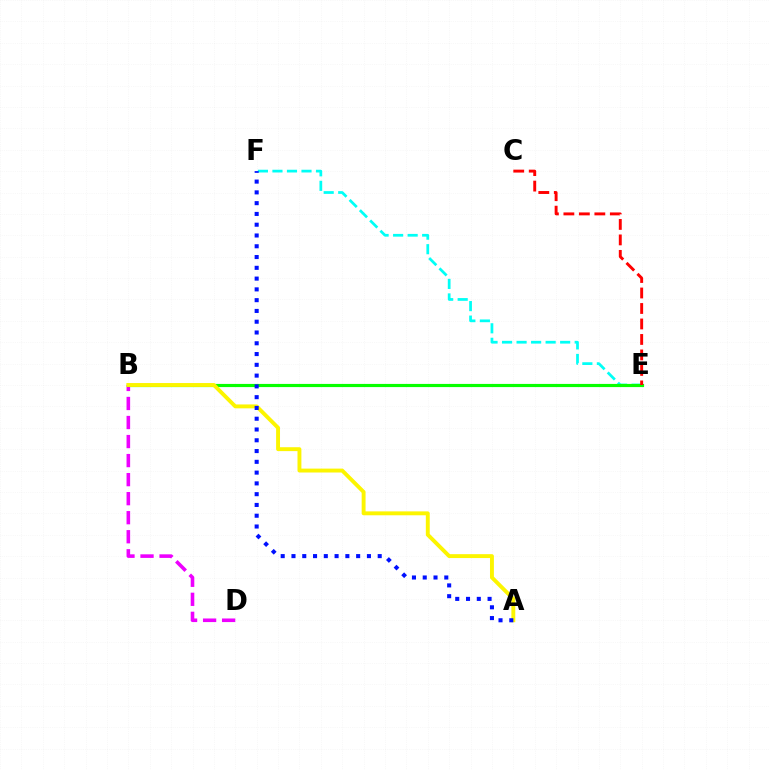{('B', 'D'): [{'color': '#ee00ff', 'line_style': 'dashed', 'thickness': 2.59}], ('E', 'F'): [{'color': '#00fff6', 'line_style': 'dashed', 'thickness': 1.97}], ('B', 'E'): [{'color': '#08ff00', 'line_style': 'solid', 'thickness': 2.28}], ('C', 'E'): [{'color': '#ff0000', 'line_style': 'dashed', 'thickness': 2.1}], ('A', 'B'): [{'color': '#fcf500', 'line_style': 'solid', 'thickness': 2.81}], ('A', 'F'): [{'color': '#0010ff', 'line_style': 'dotted', 'thickness': 2.93}]}